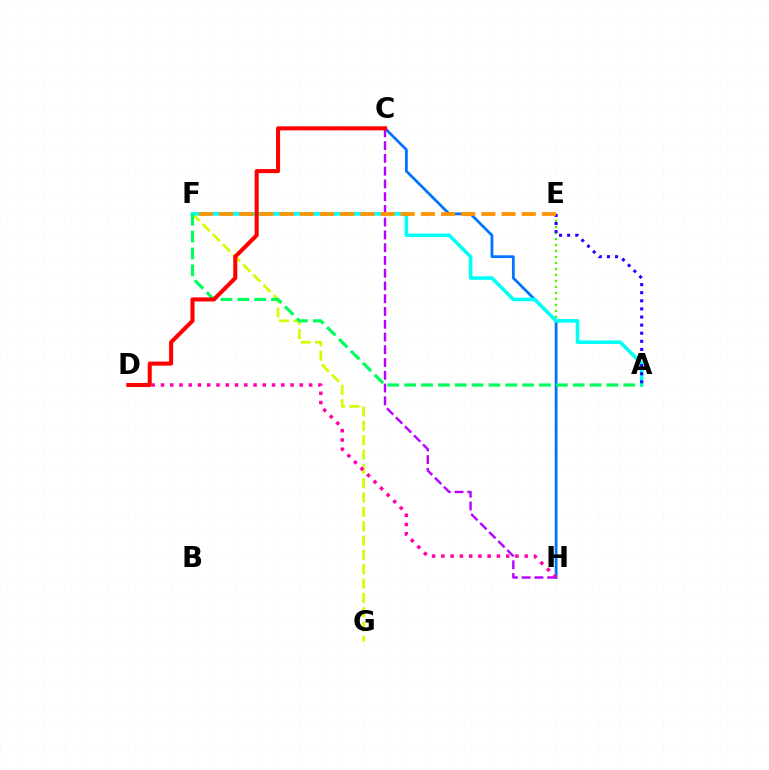{('E', 'H'): [{'color': '#3dff00', 'line_style': 'dotted', 'thickness': 1.63}], ('F', 'G'): [{'color': '#d1ff00', 'line_style': 'dashed', 'thickness': 1.95}], ('C', 'H'): [{'color': '#0074ff', 'line_style': 'solid', 'thickness': 2.0}, {'color': '#b900ff', 'line_style': 'dashed', 'thickness': 1.73}], ('A', 'F'): [{'color': '#00fff6', 'line_style': 'solid', 'thickness': 2.57}, {'color': '#00ff5c', 'line_style': 'dashed', 'thickness': 2.29}], ('A', 'E'): [{'color': '#2500ff', 'line_style': 'dotted', 'thickness': 2.2}], ('D', 'H'): [{'color': '#ff00ac', 'line_style': 'dotted', 'thickness': 2.52}], ('E', 'F'): [{'color': '#ff9400', 'line_style': 'dashed', 'thickness': 2.74}], ('C', 'D'): [{'color': '#ff0000', 'line_style': 'solid', 'thickness': 2.93}]}